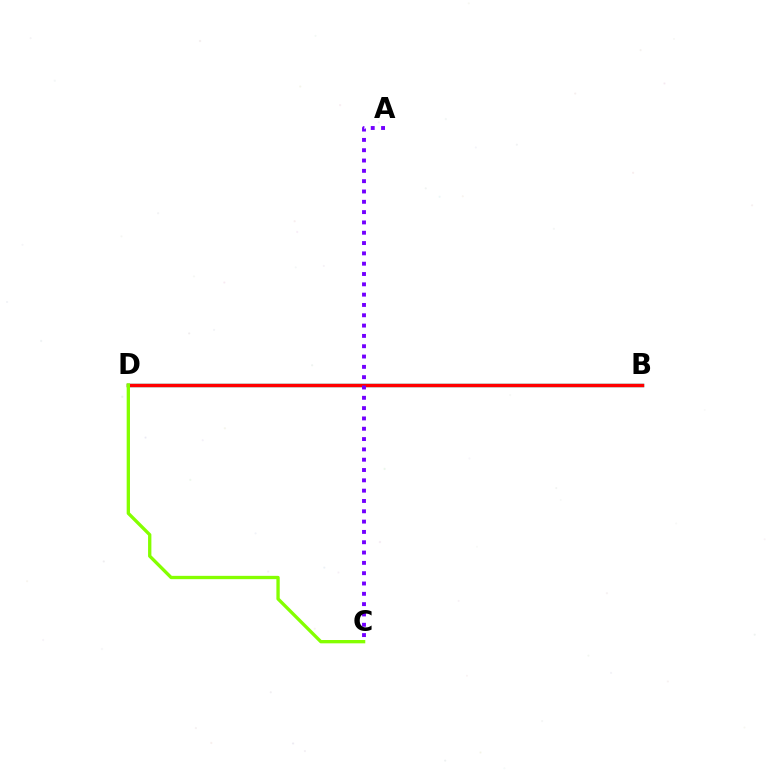{('B', 'D'): [{'color': '#00fff6', 'line_style': 'solid', 'thickness': 2.49}, {'color': '#ff0000', 'line_style': 'solid', 'thickness': 2.51}], ('A', 'C'): [{'color': '#7200ff', 'line_style': 'dotted', 'thickness': 2.8}], ('C', 'D'): [{'color': '#84ff00', 'line_style': 'solid', 'thickness': 2.39}]}